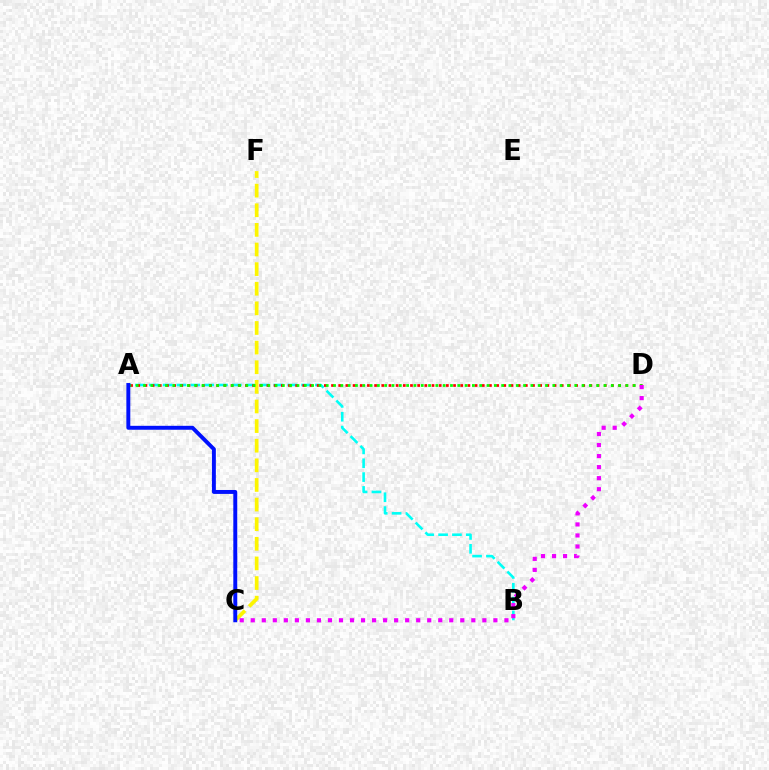{('A', 'B'): [{'color': '#00fff6', 'line_style': 'dashed', 'thickness': 1.88}], ('C', 'F'): [{'color': '#fcf500', 'line_style': 'dashed', 'thickness': 2.67}], ('A', 'D'): [{'color': '#ff0000', 'line_style': 'dotted', 'thickness': 1.95}, {'color': '#08ff00', 'line_style': 'dotted', 'thickness': 1.99}], ('A', 'C'): [{'color': '#0010ff', 'line_style': 'solid', 'thickness': 2.83}], ('C', 'D'): [{'color': '#ee00ff', 'line_style': 'dotted', 'thickness': 3.0}]}